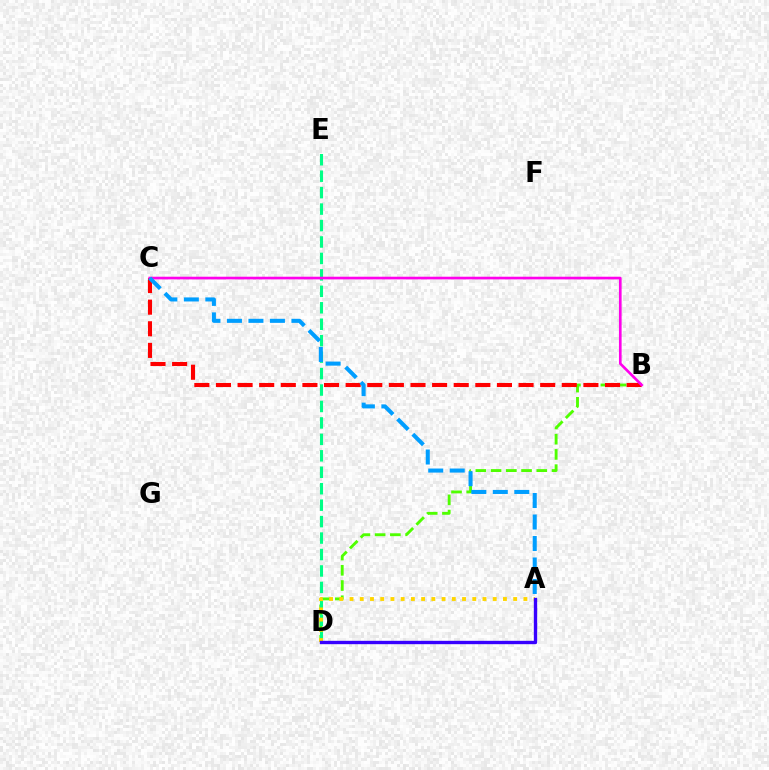{('B', 'D'): [{'color': '#4fff00', 'line_style': 'dashed', 'thickness': 2.07}], ('D', 'E'): [{'color': '#00ff86', 'line_style': 'dashed', 'thickness': 2.23}], ('B', 'C'): [{'color': '#ff0000', 'line_style': 'dashed', 'thickness': 2.94}, {'color': '#ff00ed', 'line_style': 'solid', 'thickness': 1.92}], ('A', 'D'): [{'color': '#ffd500', 'line_style': 'dotted', 'thickness': 2.78}, {'color': '#3700ff', 'line_style': 'solid', 'thickness': 2.42}], ('A', 'C'): [{'color': '#009eff', 'line_style': 'dashed', 'thickness': 2.92}]}